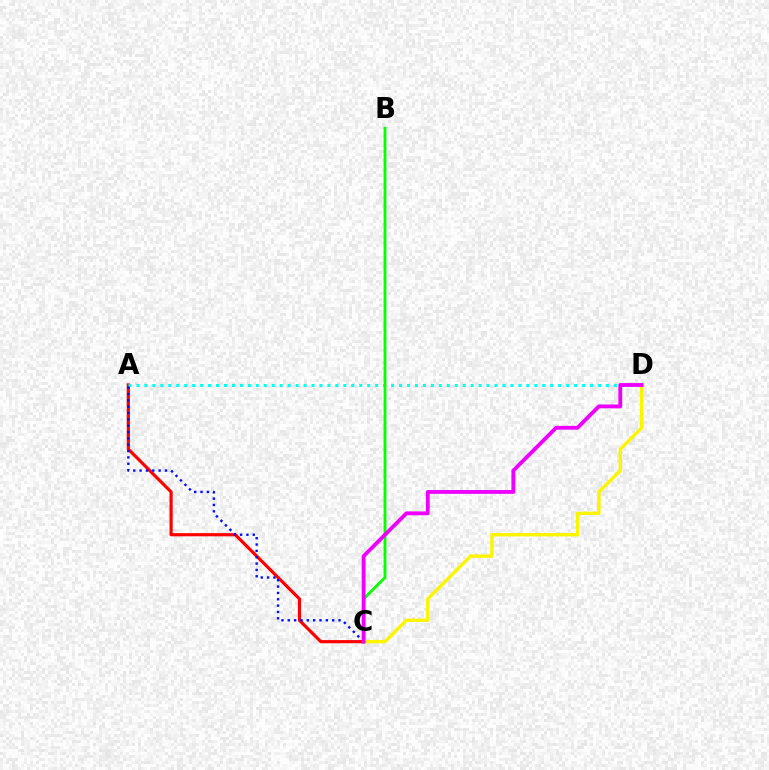{('A', 'C'): [{'color': '#ff0000', 'line_style': 'solid', 'thickness': 2.28}, {'color': '#0010ff', 'line_style': 'dotted', 'thickness': 1.72}], ('A', 'D'): [{'color': '#00fff6', 'line_style': 'dotted', 'thickness': 2.16}], ('B', 'C'): [{'color': '#08ff00', 'line_style': 'solid', 'thickness': 2.04}], ('C', 'D'): [{'color': '#fcf500', 'line_style': 'solid', 'thickness': 2.43}, {'color': '#ee00ff', 'line_style': 'solid', 'thickness': 2.76}]}